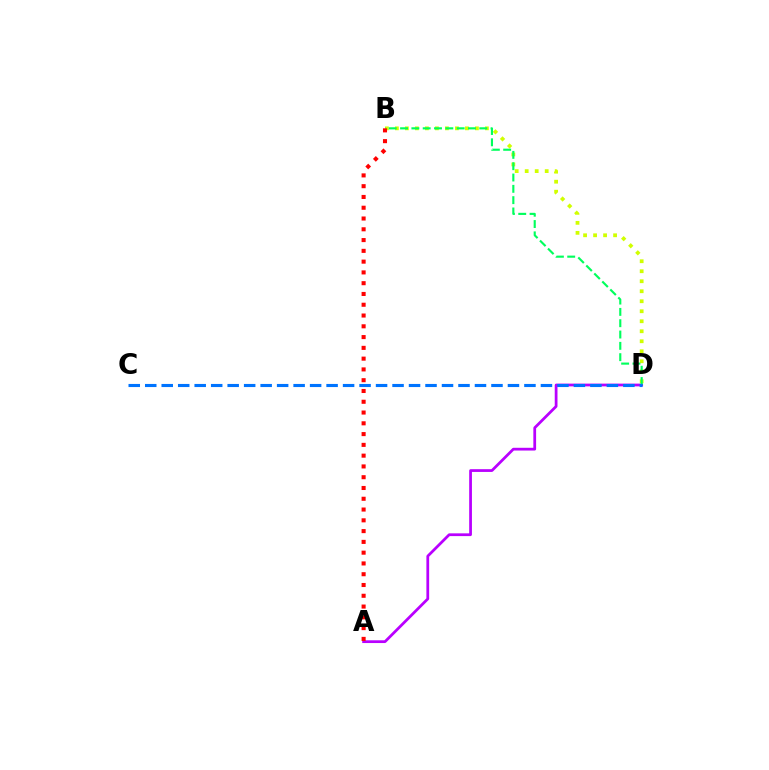{('B', 'D'): [{'color': '#d1ff00', 'line_style': 'dotted', 'thickness': 2.72}, {'color': '#00ff5c', 'line_style': 'dashed', 'thickness': 1.54}], ('A', 'D'): [{'color': '#b900ff', 'line_style': 'solid', 'thickness': 1.98}], ('C', 'D'): [{'color': '#0074ff', 'line_style': 'dashed', 'thickness': 2.24}], ('A', 'B'): [{'color': '#ff0000', 'line_style': 'dotted', 'thickness': 2.93}]}